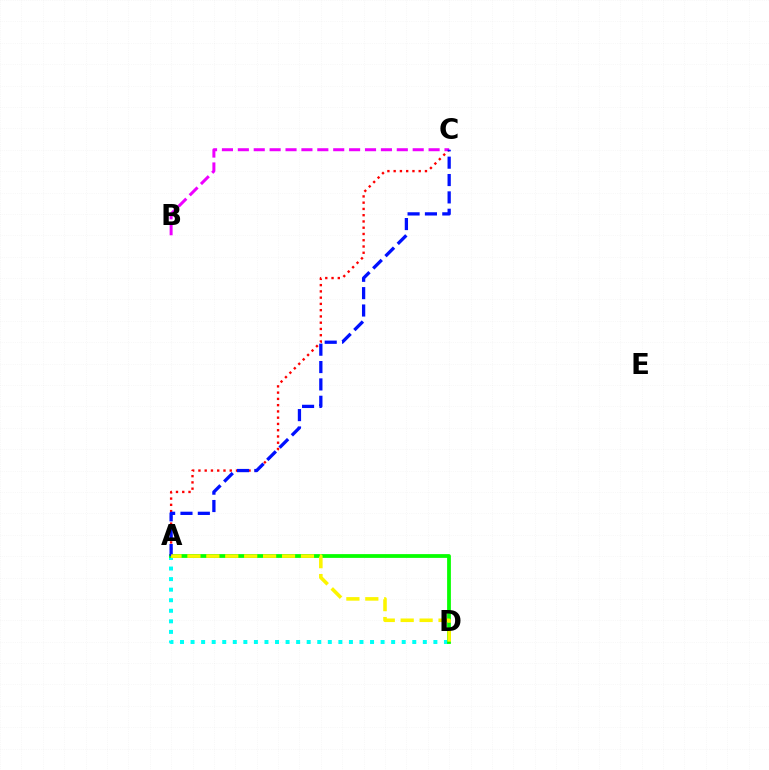{('A', 'D'): [{'color': '#00fff6', 'line_style': 'dotted', 'thickness': 2.87}, {'color': '#08ff00', 'line_style': 'solid', 'thickness': 2.72}, {'color': '#fcf500', 'line_style': 'dashed', 'thickness': 2.57}], ('A', 'C'): [{'color': '#ff0000', 'line_style': 'dotted', 'thickness': 1.7}, {'color': '#0010ff', 'line_style': 'dashed', 'thickness': 2.36}], ('B', 'C'): [{'color': '#ee00ff', 'line_style': 'dashed', 'thickness': 2.16}]}